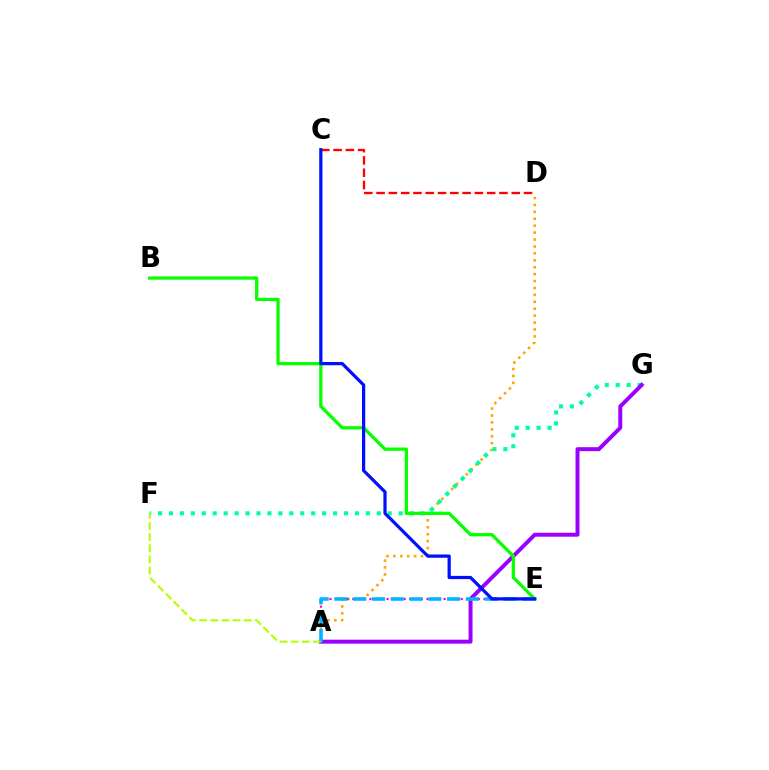{('A', 'D'): [{'color': '#ffa500', 'line_style': 'dotted', 'thickness': 1.88}], ('F', 'G'): [{'color': '#00ff9d', 'line_style': 'dotted', 'thickness': 2.97}], ('A', 'E'): [{'color': '#ff00bd', 'line_style': 'dotted', 'thickness': 1.55}, {'color': '#00b5ff', 'line_style': 'dashed', 'thickness': 2.55}], ('A', 'G'): [{'color': '#9b00ff', 'line_style': 'solid', 'thickness': 2.85}], ('C', 'D'): [{'color': '#ff0000', 'line_style': 'dashed', 'thickness': 1.67}], ('B', 'E'): [{'color': '#08ff00', 'line_style': 'solid', 'thickness': 2.36}], ('A', 'F'): [{'color': '#b3ff00', 'line_style': 'dashed', 'thickness': 1.52}], ('C', 'E'): [{'color': '#0010ff', 'line_style': 'solid', 'thickness': 2.32}]}